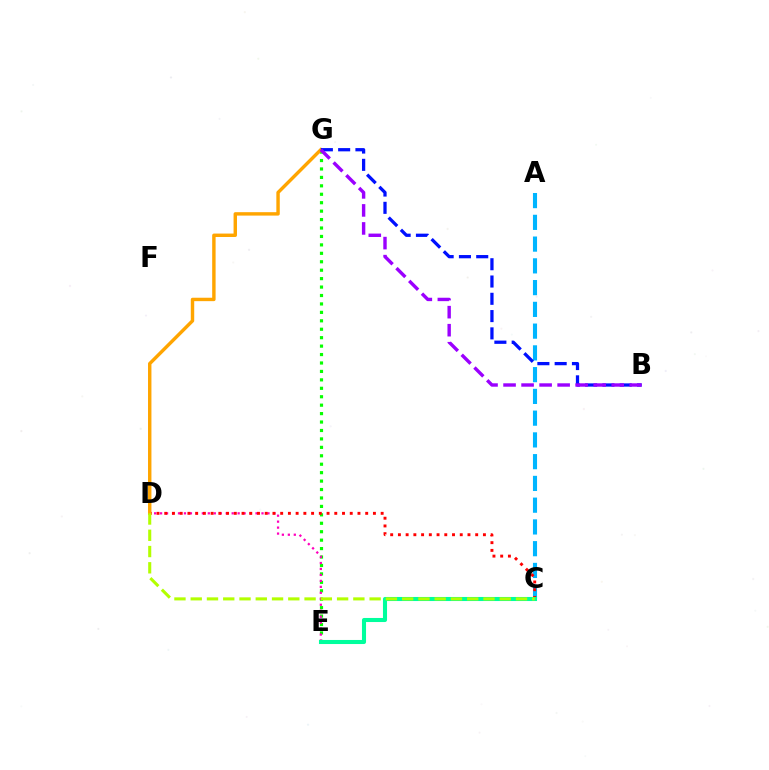{('E', 'G'): [{'color': '#08ff00', 'line_style': 'dotted', 'thickness': 2.29}], ('D', 'E'): [{'color': '#ff00bd', 'line_style': 'dotted', 'thickness': 1.62}], ('A', 'C'): [{'color': '#00b5ff', 'line_style': 'dashed', 'thickness': 2.96}], ('C', 'D'): [{'color': '#ff0000', 'line_style': 'dotted', 'thickness': 2.1}, {'color': '#b3ff00', 'line_style': 'dashed', 'thickness': 2.21}], ('D', 'G'): [{'color': '#ffa500', 'line_style': 'solid', 'thickness': 2.46}], ('B', 'G'): [{'color': '#0010ff', 'line_style': 'dashed', 'thickness': 2.35}, {'color': '#9b00ff', 'line_style': 'dashed', 'thickness': 2.45}], ('C', 'E'): [{'color': '#00ff9d', 'line_style': 'solid', 'thickness': 2.93}]}